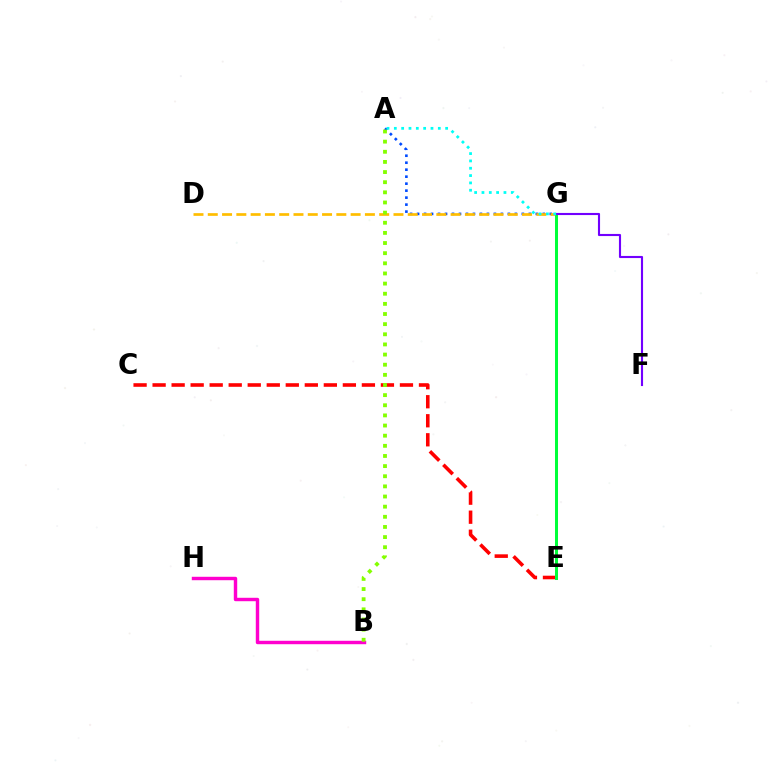{('A', 'G'): [{'color': '#004bff', 'line_style': 'dotted', 'thickness': 1.9}, {'color': '#00fff6', 'line_style': 'dotted', 'thickness': 1.99}], ('D', 'G'): [{'color': '#ffbd00', 'line_style': 'dashed', 'thickness': 1.94}], ('C', 'E'): [{'color': '#ff0000', 'line_style': 'dashed', 'thickness': 2.58}], ('B', 'H'): [{'color': '#ff00cf', 'line_style': 'solid', 'thickness': 2.46}], ('E', 'G'): [{'color': '#00ff39', 'line_style': 'solid', 'thickness': 2.17}], ('A', 'B'): [{'color': '#84ff00', 'line_style': 'dotted', 'thickness': 2.75}], ('F', 'G'): [{'color': '#7200ff', 'line_style': 'solid', 'thickness': 1.52}]}